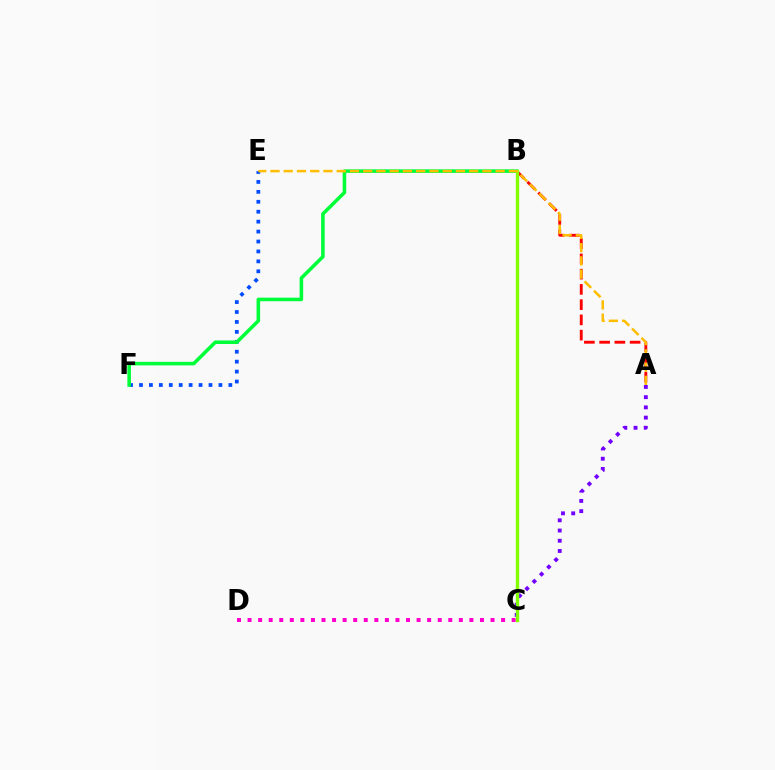{('E', 'F'): [{'color': '#004bff', 'line_style': 'dotted', 'thickness': 2.7}], ('C', 'D'): [{'color': '#ff00cf', 'line_style': 'dotted', 'thickness': 2.87}], ('B', 'F'): [{'color': '#00ff39', 'line_style': 'solid', 'thickness': 2.56}], ('A', 'B'): [{'color': '#ff0000', 'line_style': 'dashed', 'thickness': 2.07}], ('B', 'C'): [{'color': '#00fff6', 'line_style': 'dashed', 'thickness': 2.11}, {'color': '#84ff00', 'line_style': 'solid', 'thickness': 2.42}], ('A', 'C'): [{'color': '#7200ff', 'line_style': 'dotted', 'thickness': 2.78}], ('A', 'E'): [{'color': '#ffbd00', 'line_style': 'dashed', 'thickness': 1.8}]}